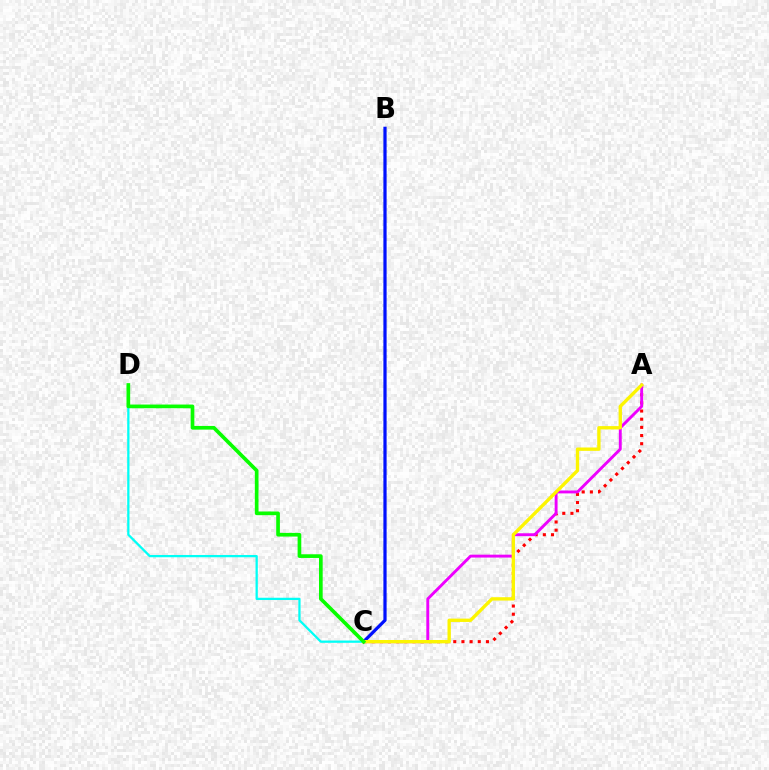{('A', 'C'): [{'color': '#ff0000', 'line_style': 'dotted', 'thickness': 2.22}, {'color': '#ee00ff', 'line_style': 'solid', 'thickness': 2.09}, {'color': '#fcf500', 'line_style': 'solid', 'thickness': 2.41}], ('C', 'D'): [{'color': '#00fff6', 'line_style': 'solid', 'thickness': 1.63}, {'color': '#08ff00', 'line_style': 'solid', 'thickness': 2.65}], ('B', 'C'): [{'color': '#0010ff', 'line_style': 'solid', 'thickness': 2.32}]}